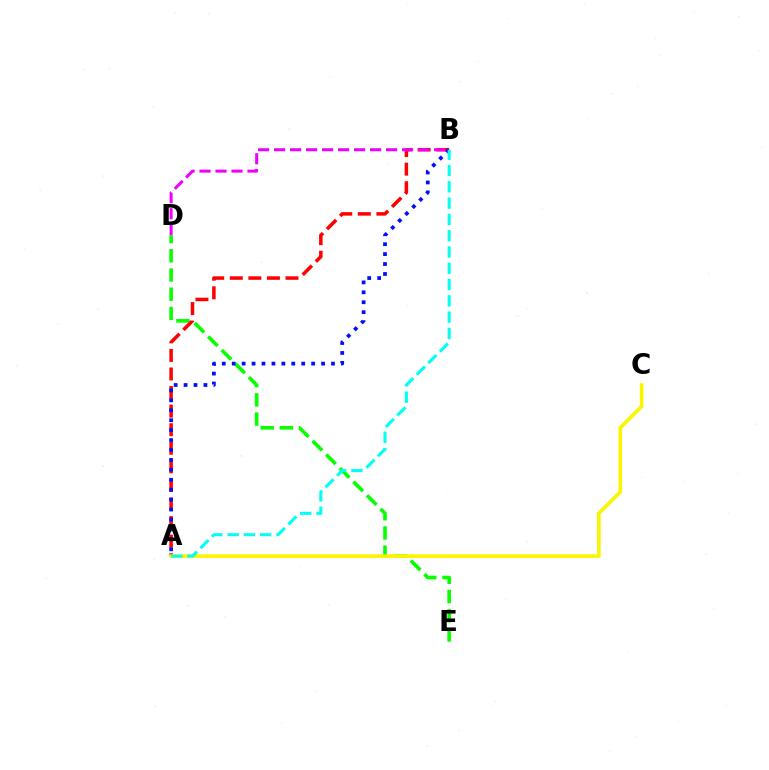{('D', 'E'): [{'color': '#08ff00', 'line_style': 'dashed', 'thickness': 2.61}], ('A', 'B'): [{'color': '#ff0000', 'line_style': 'dashed', 'thickness': 2.52}, {'color': '#0010ff', 'line_style': 'dotted', 'thickness': 2.7}, {'color': '#00fff6', 'line_style': 'dashed', 'thickness': 2.21}], ('B', 'D'): [{'color': '#ee00ff', 'line_style': 'dashed', 'thickness': 2.17}], ('A', 'C'): [{'color': '#fcf500', 'line_style': 'solid', 'thickness': 2.61}]}